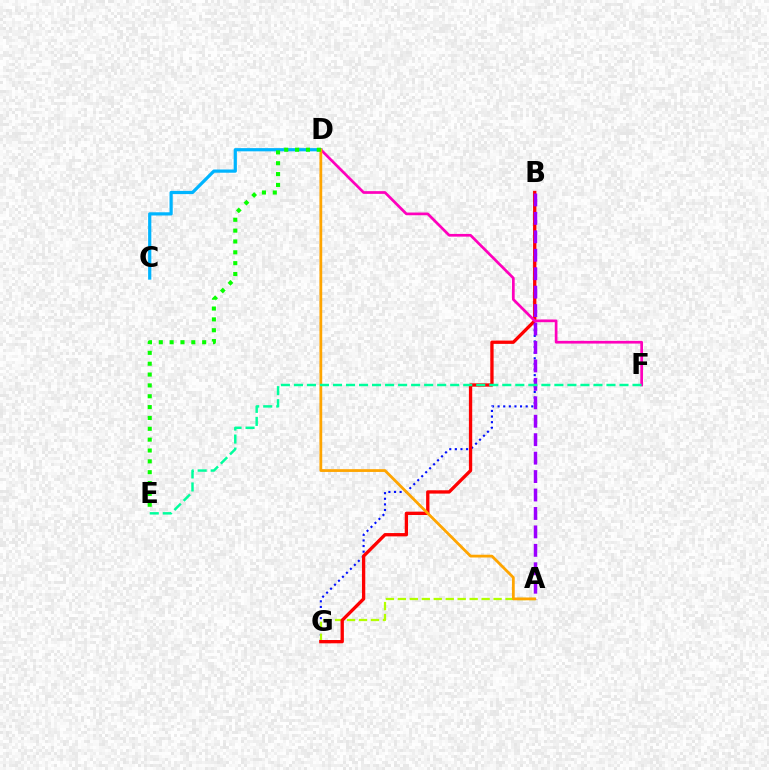{('B', 'G'): [{'color': '#0010ff', 'line_style': 'dotted', 'thickness': 1.53}, {'color': '#ff0000', 'line_style': 'solid', 'thickness': 2.39}], ('C', 'D'): [{'color': '#00b5ff', 'line_style': 'solid', 'thickness': 2.31}], ('A', 'G'): [{'color': '#b3ff00', 'line_style': 'dashed', 'thickness': 1.63}], ('D', 'F'): [{'color': '#ff00bd', 'line_style': 'solid', 'thickness': 1.95}], ('A', 'B'): [{'color': '#9b00ff', 'line_style': 'dashed', 'thickness': 2.51}], ('A', 'D'): [{'color': '#ffa500', 'line_style': 'solid', 'thickness': 2.0}], ('E', 'F'): [{'color': '#00ff9d', 'line_style': 'dashed', 'thickness': 1.77}], ('D', 'E'): [{'color': '#08ff00', 'line_style': 'dotted', 'thickness': 2.95}]}